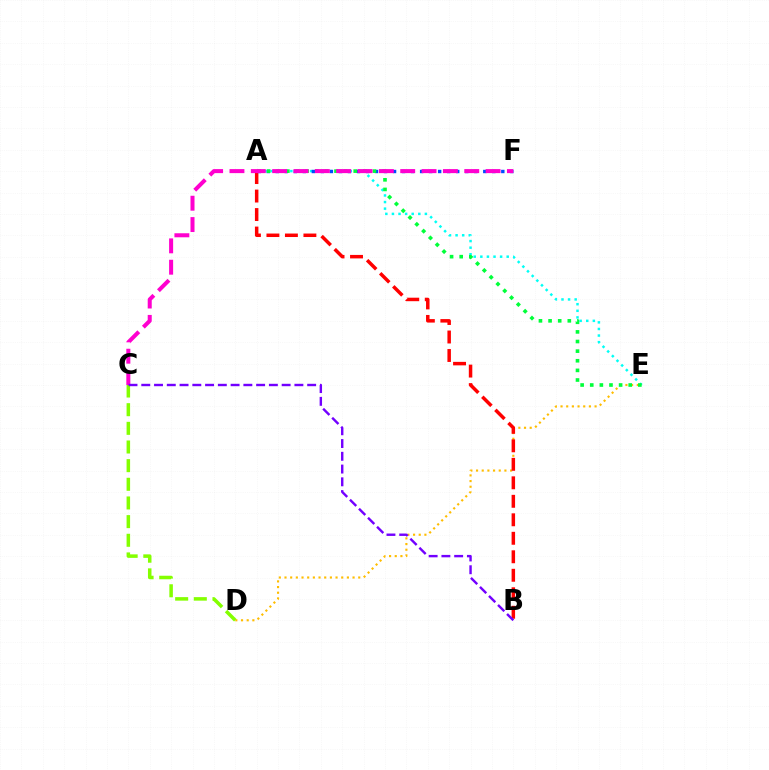{('A', 'E'): [{'color': '#00fff6', 'line_style': 'dotted', 'thickness': 1.79}, {'color': '#00ff39', 'line_style': 'dotted', 'thickness': 2.61}], ('D', 'E'): [{'color': '#ffbd00', 'line_style': 'dotted', 'thickness': 1.54}], ('A', 'B'): [{'color': '#ff0000', 'line_style': 'dashed', 'thickness': 2.51}], ('A', 'F'): [{'color': '#004bff', 'line_style': 'dotted', 'thickness': 2.45}], ('C', 'F'): [{'color': '#ff00cf', 'line_style': 'dashed', 'thickness': 2.9}], ('C', 'D'): [{'color': '#84ff00', 'line_style': 'dashed', 'thickness': 2.53}], ('B', 'C'): [{'color': '#7200ff', 'line_style': 'dashed', 'thickness': 1.73}]}